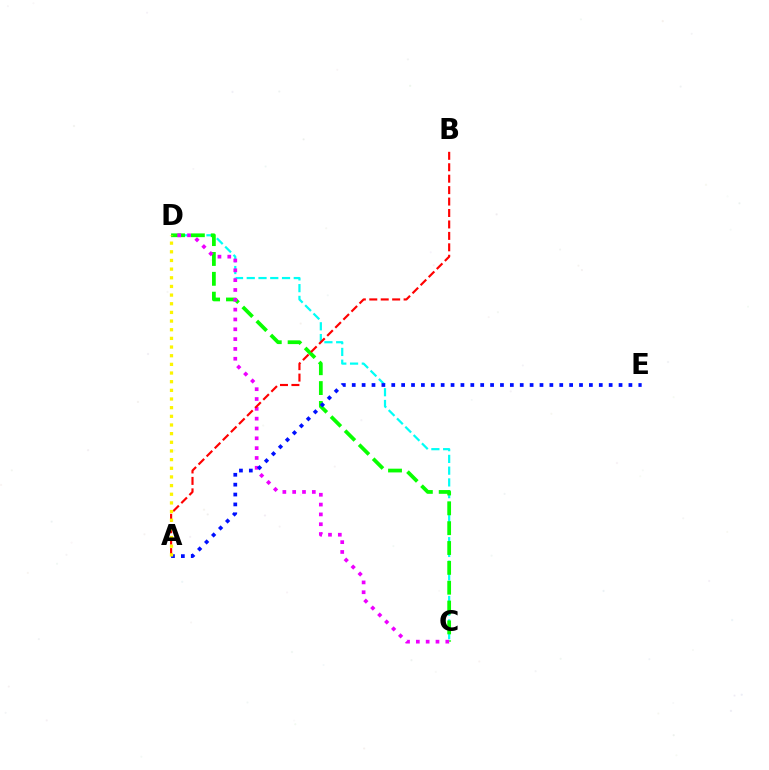{('C', 'D'): [{'color': '#00fff6', 'line_style': 'dashed', 'thickness': 1.6}, {'color': '#08ff00', 'line_style': 'dashed', 'thickness': 2.7}, {'color': '#ee00ff', 'line_style': 'dotted', 'thickness': 2.67}], ('A', 'B'): [{'color': '#ff0000', 'line_style': 'dashed', 'thickness': 1.55}], ('A', 'E'): [{'color': '#0010ff', 'line_style': 'dotted', 'thickness': 2.68}], ('A', 'D'): [{'color': '#fcf500', 'line_style': 'dotted', 'thickness': 2.35}]}